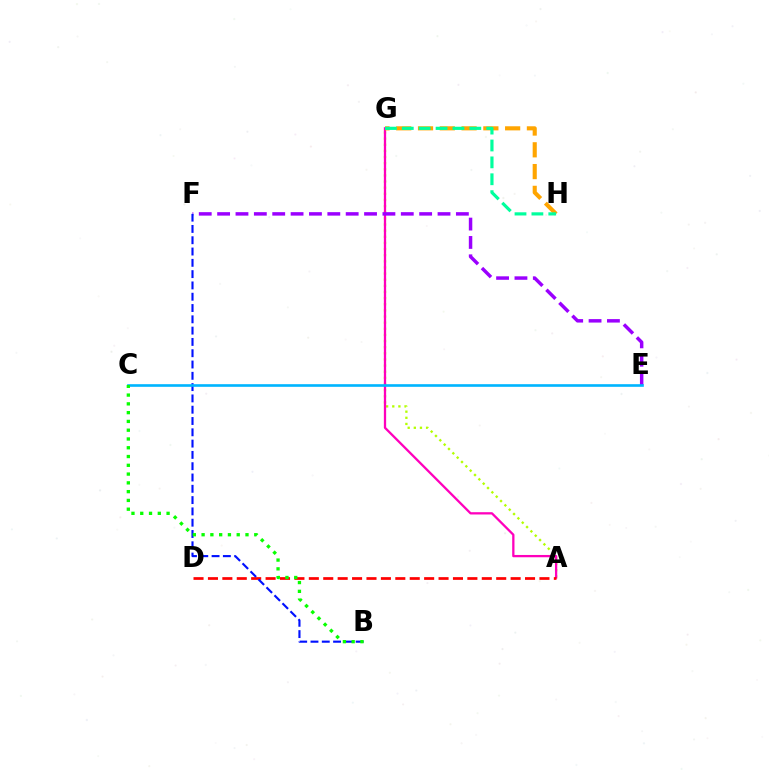{('A', 'G'): [{'color': '#b3ff00', 'line_style': 'dotted', 'thickness': 1.67}, {'color': '#ff00bd', 'line_style': 'solid', 'thickness': 1.64}], ('A', 'D'): [{'color': '#ff0000', 'line_style': 'dashed', 'thickness': 1.96}], ('G', 'H'): [{'color': '#ffa500', 'line_style': 'dashed', 'thickness': 2.96}, {'color': '#00ff9d', 'line_style': 'dashed', 'thickness': 2.29}], ('E', 'F'): [{'color': '#9b00ff', 'line_style': 'dashed', 'thickness': 2.5}], ('B', 'F'): [{'color': '#0010ff', 'line_style': 'dashed', 'thickness': 1.53}], ('C', 'E'): [{'color': '#00b5ff', 'line_style': 'solid', 'thickness': 1.9}], ('B', 'C'): [{'color': '#08ff00', 'line_style': 'dotted', 'thickness': 2.38}]}